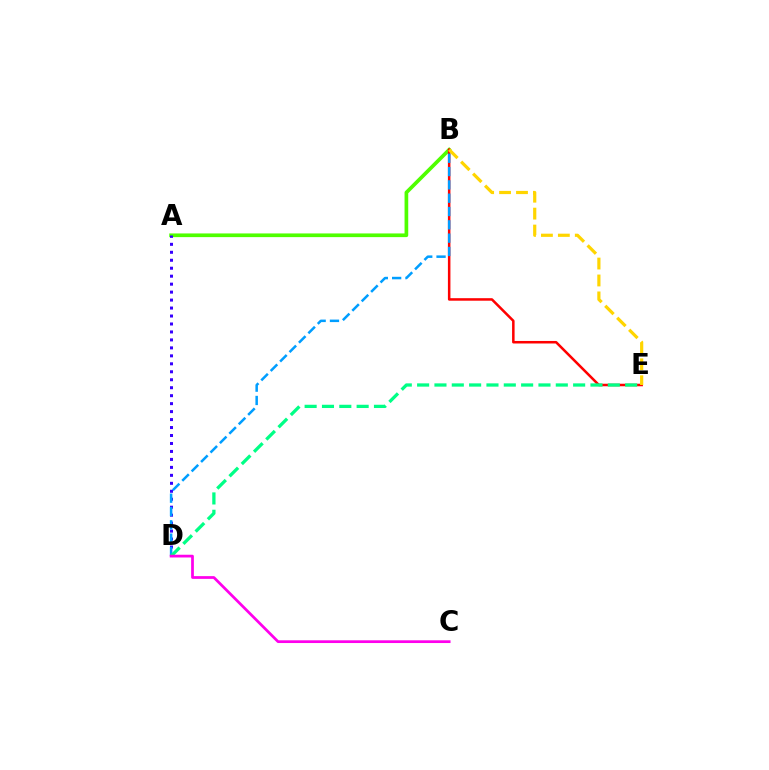{('A', 'B'): [{'color': '#4fff00', 'line_style': 'solid', 'thickness': 2.65}], ('B', 'E'): [{'color': '#ff0000', 'line_style': 'solid', 'thickness': 1.81}, {'color': '#ffd500', 'line_style': 'dashed', 'thickness': 2.3}], ('A', 'D'): [{'color': '#3700ff', 'line_style': 'dotted', 'thickness': 2.16}], ('B', 'D'): [{'color': '#009eff', 'line_style': 'dashed', 'thickness': 1.81}], ('D', 'E'): [{'color': '#00ff86', 'line_style': 'dashed', 'thickness': 2.35}], ('C', 'D'): [{'color': '#ff00ed', 'line_style': 'solid', 'thickness': 1.97}]}